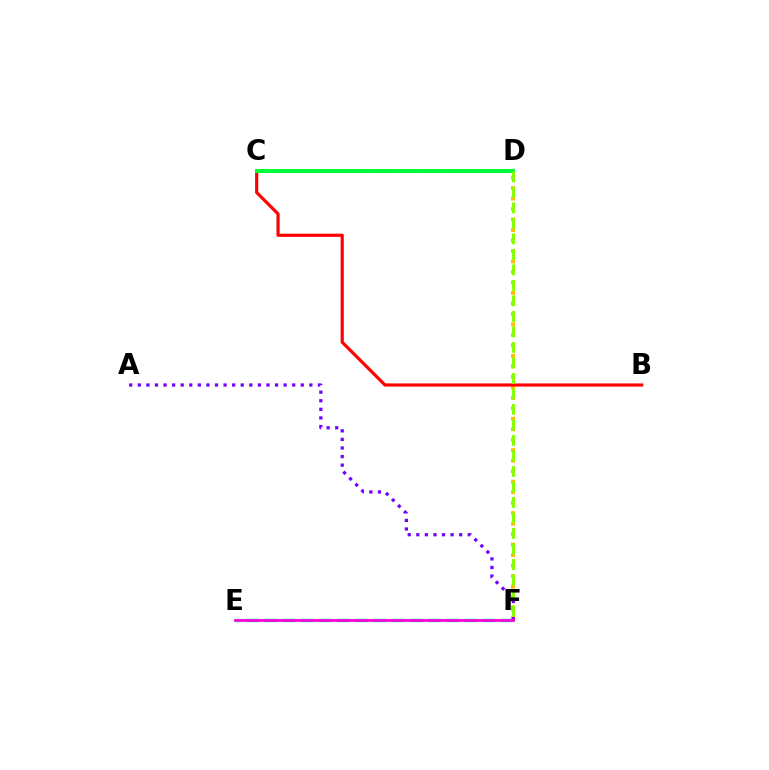{('D', 'F'): [{'color': '#ffbd00', 'line_style': 'dotted', 'thickness': 2.85}, {'color': '#84ff00', 'line_style': 'dashed', 'thickness': 2.11}], ('E', 'F'): [{'color': '#00fff6', 'line_style': 'dashed', 'thickness': 2.47}, {'color': '#ff00cf', 'line_style': 'solid', 'thickness': 1.96}], ('C', 'D'): [{'color': '#004bff', 'line_style': 'dashed', 'thickness': 1.62}, {'color': '#00ff39', 'line_style': 'solid', 'thickness': 2.85}], ('B', 'C'): [{'color': '#ff0000', 'line_style': 'solid', 'thickness': 2.28}], ('A', 'F'): [{'color': '#7200ff', 'line_style': 'dotted', 'thickness': 2.33}]}